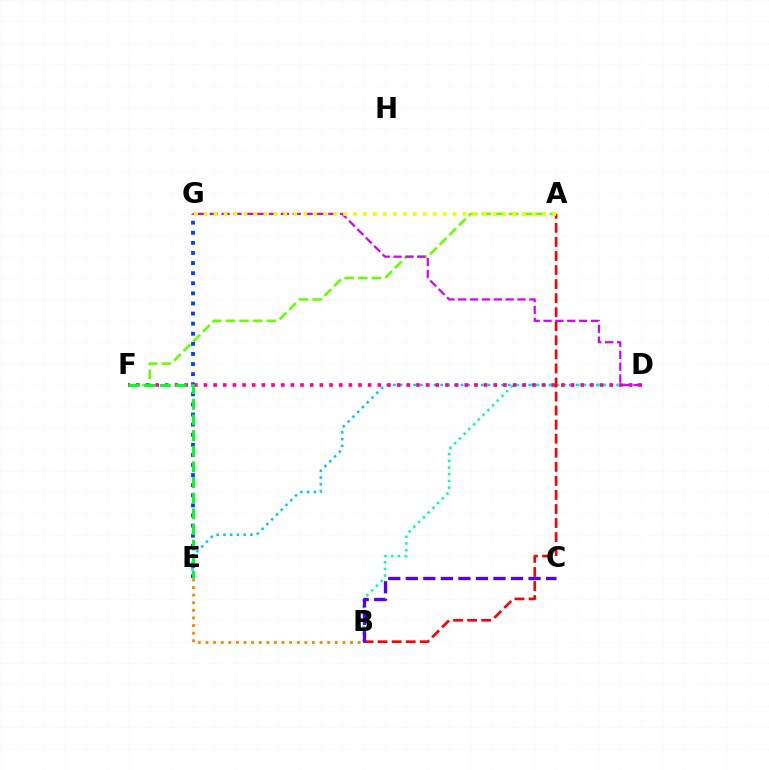{('A', 'F'): [{'color': '#66ff00', 'line_style': 'dashed', 'thickness': 1.85}], ('D', 'E'): [{'color': '#00c7ff', 'line_style': 'dotted', 'thickness': 1.84}], ('B', 'E'): [{'color': '#ff8800', 'line_style': 'dotted', 'thickness': 2.07}], ('B', 'D'): [{'color': '#00ffaf', 'line_style': 'dotted', 'thickness': 1.82}], ('A', 'B'): [{'color': '#ff0000', 'line_style': 'dashed', 'thickness': 1.91}], ('B', 'C'): [{'color': '#4f00ff', 'line_style': 'dashed', 'thickness': 2.38}], ('D', 'G'): [{'color': '#d600ff', 'line_style': 'dashed', 'thickness': 1.61}], ('E', 'G'): [{'color': '#003fff', 'line_style': 'dotted', 'thickness': 2.74}], ('D', 'F'): [{'color': '#ff00a0', 'line_style': 'dotted', 'thickness': 2.62}], ('A', 'G'): [{'color': '#eeff00', 'line_style': 'dotted', 'thickness': 2.71}], ('E', 'F'): [{'color': '#00ff27', 'line_style': 'dashed', 'thickness': 2.13}]}